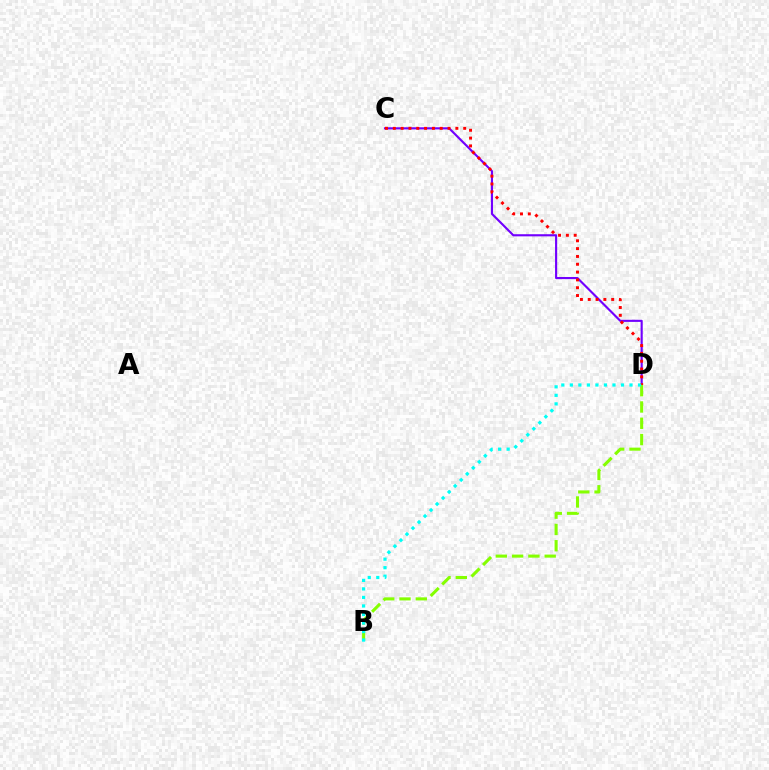{('C', 'D'): [{'color': '#7200ff', 'line_style': 'solid', 'thickness': 1.54}, {'color': '#ff0000', 'line_style': 'dotted', 'thickness': 2.12}], ('B', 'D'): [{'color': '#84ff00', 'line_style': 'dashed', 'thickness': 2.21}, {'color': '#00fff6', 'line_style': 'dotted', 'thickness': 2.32}]}